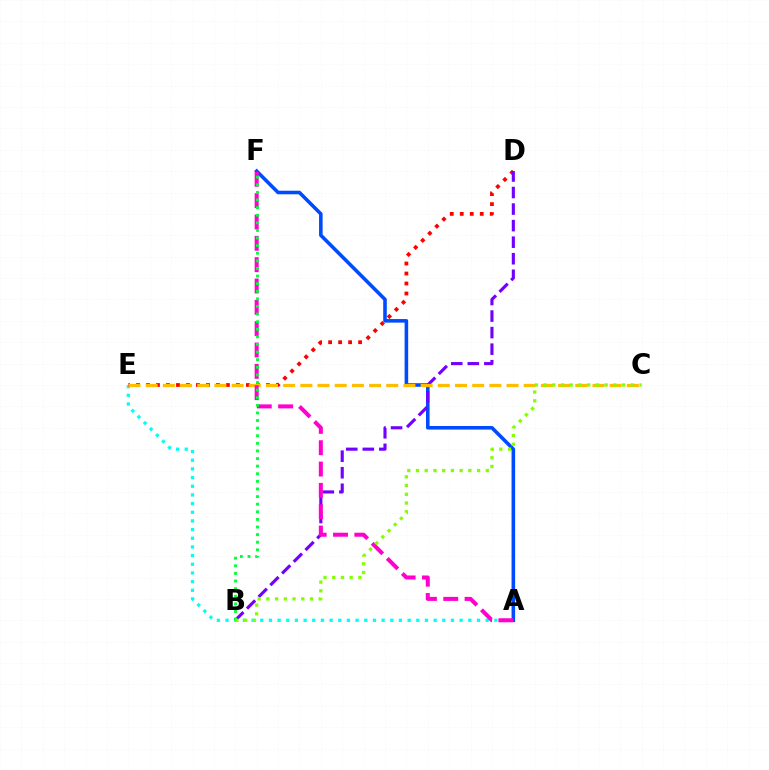{('A', 'E'): [{'color': '#00fff6', 'line_style': 'dotted', 'thickness': 2.36}], ('D', 'E'): [{'color': '#ff0000', 'line_style': 'dotted', 'thickness': 2.72}], ('A', 'F'): [{'color': '#004bff', 'line_style': 'solid', 'thickness': 2.57}, {'color': '#ff00cf', 'line_style': 'dashed', 'thickness': 2.9}], ('B', 'D'): [{'color': '#7200ff', 'line_style': 'dashed', 'thickness': 2.25}], ('C', 'E'): [{'color': '#ffbd00', 'line_style': 'dashed', 'thickness': 2.33}], ('B', 'F'): [{'color': '#00ff39', 'line_style': 'dotted', 'thickness': 2.07}], ('B', 'C'): [{'color': '#84ff00', 'line_style': 'dotted', 'thickness': 2.37}]}